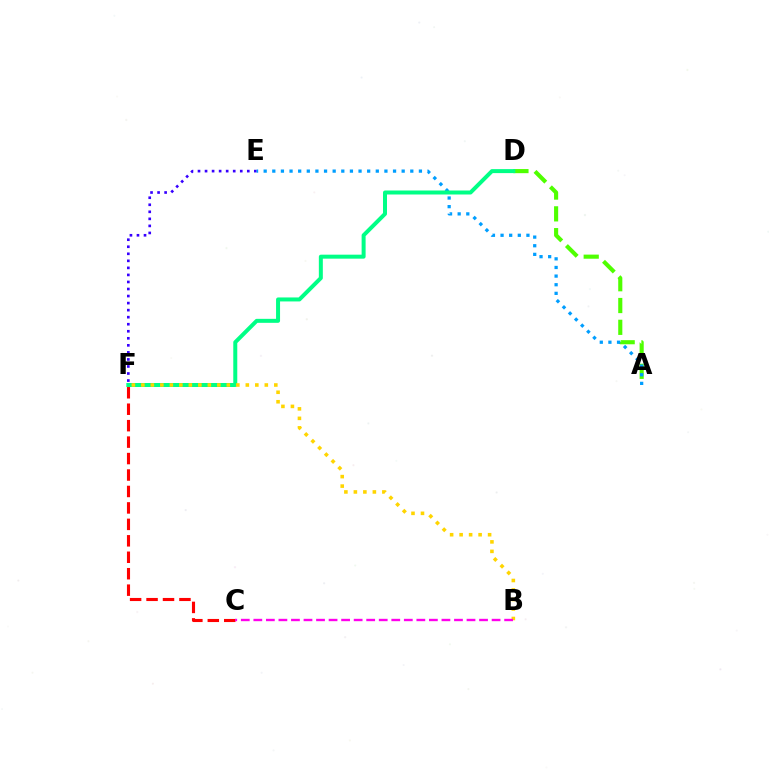{('A', 'D'): [{'color': '#4fff00', 'line_style': 'dashed', 'thickness': 2.96}], ('E', 'F'): [{'color': '#3700ff', 'line_style': 'dotted', 'thickness': 1.91}], ('A', 'E'): [{'color': '#009eff', 'line_style': 'dotted', 'thickness': 2.34}], ('C', 'F'): [{'color': '#ff0000', 'line_style': 'dashed', 'thickness': 2.23}], ('D', 'F'): [{'color': '#00ff86', 'line_style': 'solid', 'thickness': 2.87}], ('B', 'F'): [{'color': '#ffd500', 'line_style': 'dotted', 'thickness': 2.58}], ('B', 'C'): [{'color': '#ff00ed', 'line_style': 'dashed', 'thickness': 1.7}]}